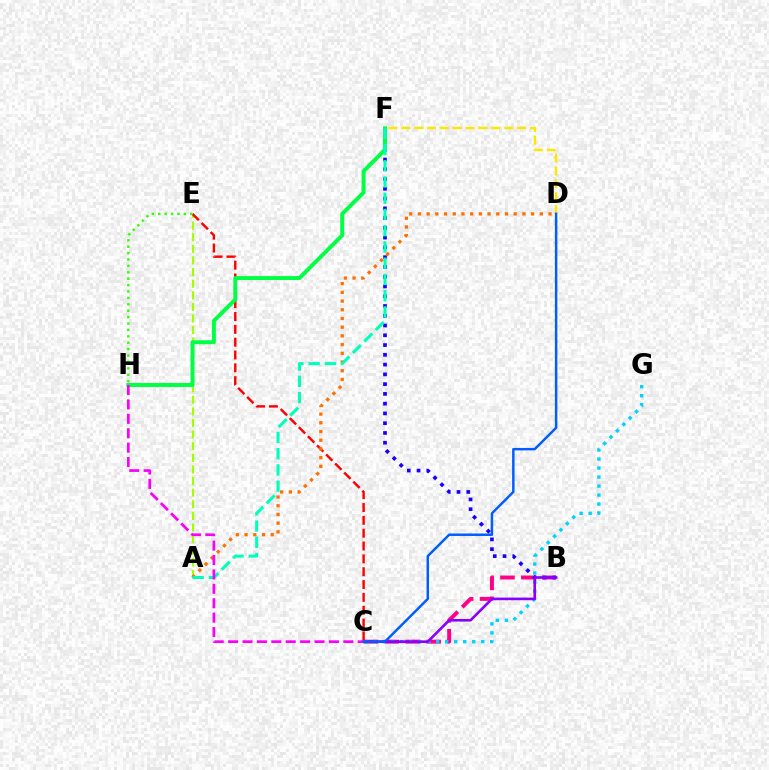{('B', 'C'): [{'color': '#ff0088', 'line_style': 'dashed', 'thickness': 2.84}, {'color': '#8a00ff', 'line_style': 'solid', 'thickness': 1.9}], ('A', 'E'): [{'color': '#a2ff00', 'line_style': 'dashed', 'thickness': 1.58}], ('D', 'F'): [{'color': '#ffe600', 'line_style': 'dashed', 'thickness': 1.75}], ('B', 'F'): [{'color': '#1900ff', 'line_style': 'dotted', 'thickness': 2.65}], ('C', 'E'): [{'color': '#ff0000', 'line_style': 'dashed', 'thickness': 1.74}], ('E', 'H'): [{'color': '#31ff00', 'line_style': 'dotted', 'thickness': 1.74}], ('F', 'H'): [{'color': '#00ff45', 'line_style': 'solid', 'thickness': 2.85}], ('A', 'D'): [{'color': '#ff7000', 'line_style': 'dotted', 'thickness': 2.37}], ('C', 'G'): [{'color': '#00d3ff', 'line_style': 'dotted', 'thickness': 2.45}], ('A', 'F'): [{'color': '#00ffbb', 'line_style': 'dashed', 'thickness': 2.21}], ('C', 'H'): [{'color': '#fa00f9', 'line_style': 'dashed', 'thickness': 1.96}], ('C', 'D'): [{'color': '#005dff', 'line_style': 'solid', 'thickness': 1.78}]}